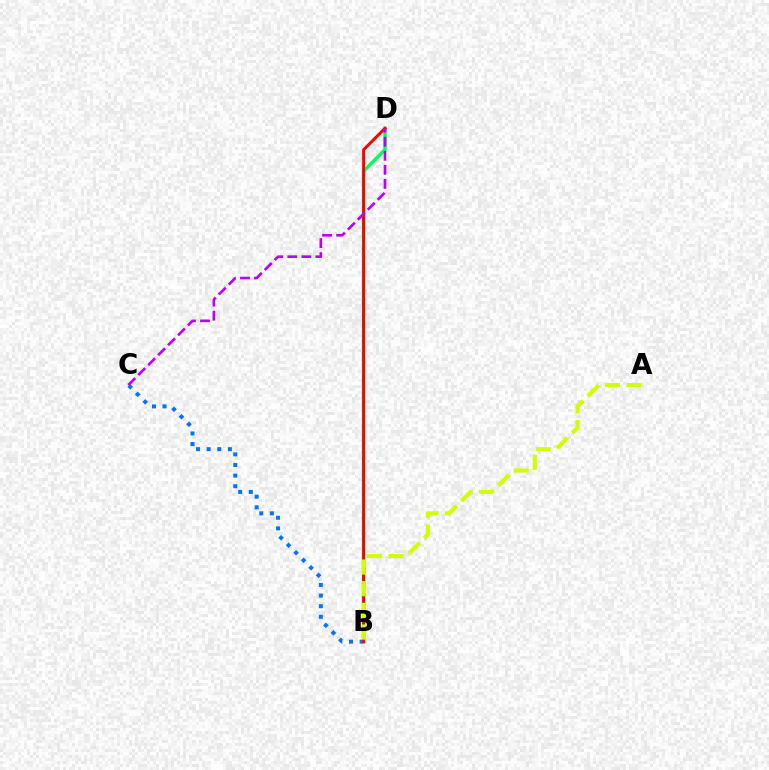{('B', 'C'): [{'color': '#0074ff', 'line_style': 'dotted', 'thickness': 2.88}], ('B', 'D'): [{'color': '#00ff5c', 'line_style': 'solid', 'thickness': 2.45}, {'color': '#ff0000', 'line_style': 'solid', 'thickness': 2.14}], ('C', 'D'): [{'color': '#b900ff', 'line_style': 'dashed', 'thickness': 1.91}], ('A', 'B'): [{'color': '#d1ff00', 'line_style': 'dashed', 'thickness': 2.94}]}